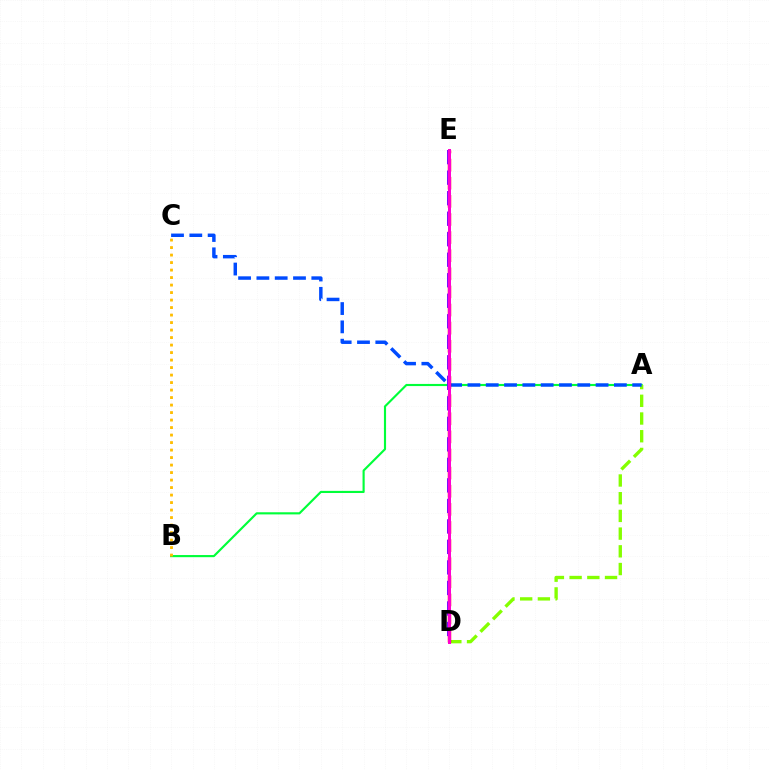{('A', 'B'): [{'color': '#00ff39', 'line_style': 'solid', 'thickness': 1.54}], ('A', 'D'): [{'color': '#84ff00', 'line_style': 'dashed', 'thickness': 2.41}], ('A', 'C'): [{'color': '#004bff', 'line_style': 'dashed', 'thickness': 2.49}], ('D', 'E'): [{'color': '#00fff6', 'line_style': 'solid', 'thickness': 1.86}, {'color': '#ff0000', 'line_style': 'dashed', 'thickness': 2.46}, {'color': '#7200ff', 'line_style': 'dashed', 'thickness': 2.79}, {'color': '#ff00cf', 'line_style': 'solid', 'thickness': 2.16}], ('B', 'C'): [{'color': '#ffbd00', 'line_style': 'dotted', 'thickness': 2.04}]}